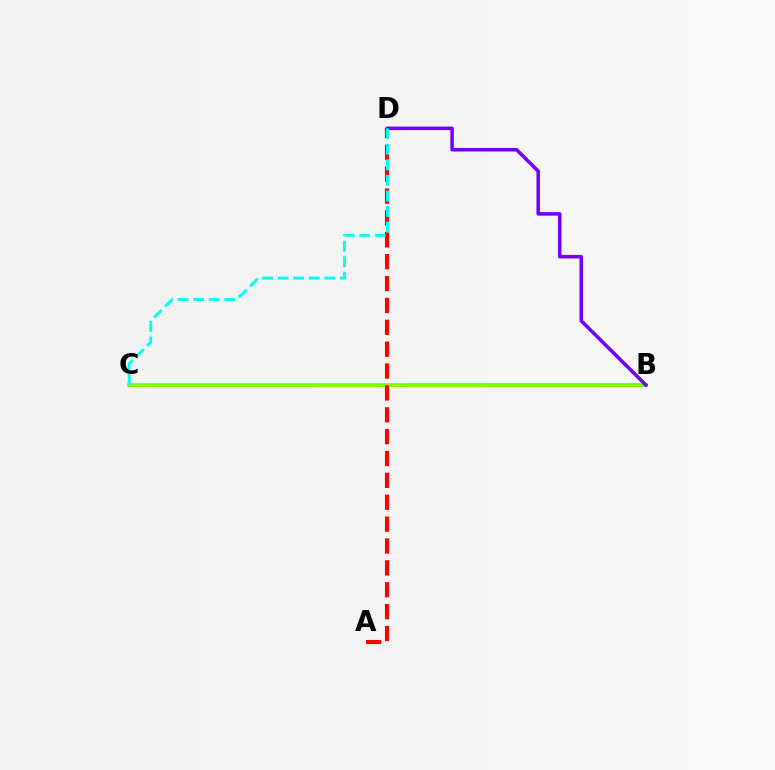{('B', 'C'): [{'color': '#84ff00', 'line_style': 'solid', 'thickness': 2.85}], ('A', 'D'): [{'color': '#ff0000', 'line_style': 'dashed', 'thickness': 2.97}], ('B', 'D'): [{'color': '#7200ff', 'line_style': 'solid', 'thickness': 2.54}], ('C', 'D'): [{'color': '#00fff6', 'line_style': 'dashed', 'thickness': 2.11}]}